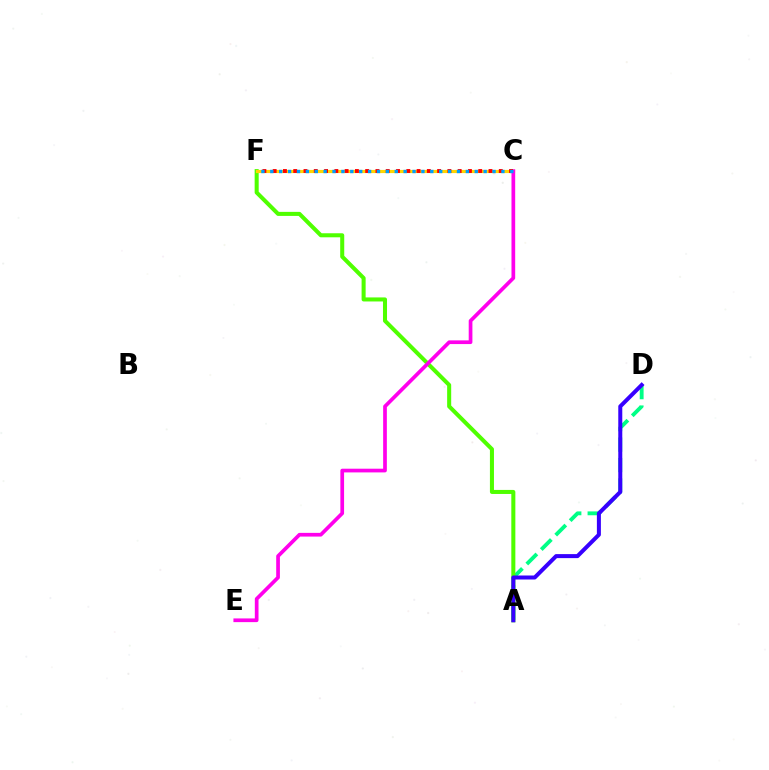{('A', 'D'): [{'color': '#00ff86', 'line_style': 'dashed', 'thickness': 2.78}, {'color': '#3700ff', 'line_style': 'solid', 'thickness': 2.89}], ('A', 'F'): [{'color': '#4fff00', 'line_style': 'solid', 'thickness': 2.91}], ('C', 'F'): [{'color': '#ffd500', 'line_style': 'solid', 'thickness': 2.27}, {'color': '#ff0000', 'line_style': 'dotted', 'thickness': 2.79}, {'color': '#009eff', 'line_style': 'dotted', 'thickness': 2.42}], ('C', 'E'): [{'color': '#ff00ed', 'line_style': 'solid', 'thickness': 2.66}]}